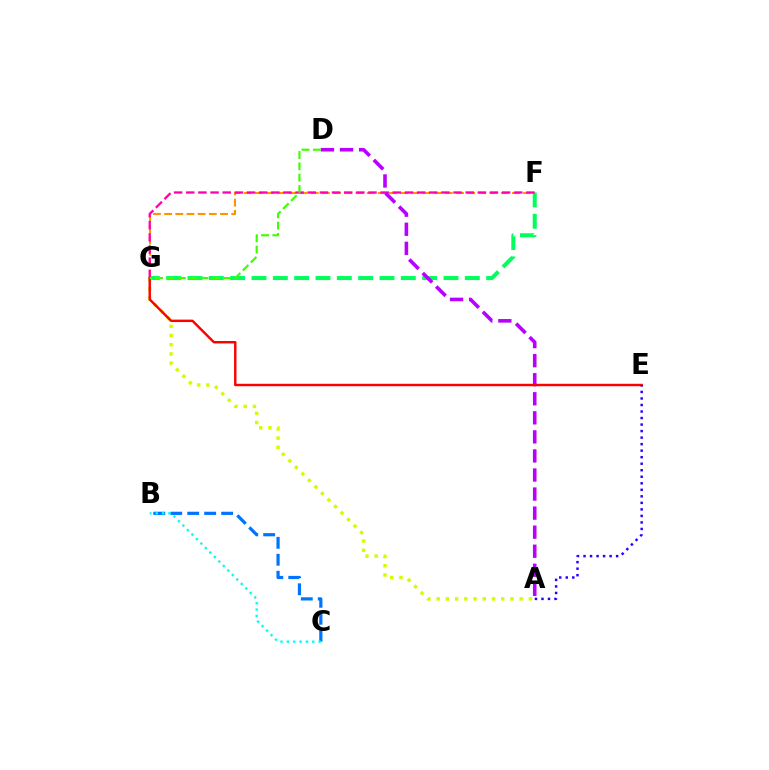{('B', 'C'): [{'color': '#0074ff', 'line_style': 'dashed', 'thickness': 2.3}, {'color': '#00fff6', 'line_style': 'dotted', 'thickness': 1.73}], ('F', 'G'): [{'color': '#ff9400', 'line_style': 'dashed', 'thickness': 1.52}, {'color': '#00ff5c', 'line_style': 'dashed', 'thickness': 2.9}, {'color': '#ff00ac', 'line_style': 'dashed', 'thickness': 1.65}], ('A', 'D'): [{'color': '#b900ff', 'line_style': 'dashed', 'thickness': 2.59}], ('A', 'G'): [{'color': '#d1ff00', 'line_style': 'dotted', 'thickness': 2.51}], ('E', 'G'): [{'color': '#ff0000', 'line_style': 'solid', 'thickness': 1.75}], ('A', 'E'): [{'color': '#2500ff', 'line_style': 'dotted', 'thickness': 1.77}], ('D', 'G'): [{'color': '#3dff00', 'line_style': 'dashed', 'thickness': 1.54}]}